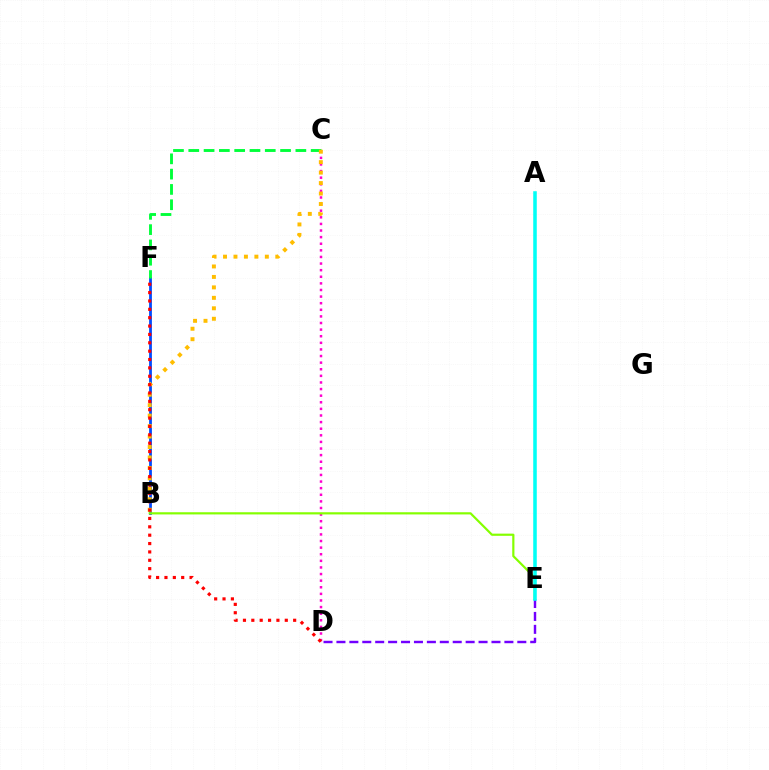{('B', 'F'): [{'color': '#004bff', 'line_style': 'solid', 'thickness': 2.01}], ('C', 'D'): [{'color': '#ff00cf', 'line_style': 'dotted', 'thickness': 1.79}], ('D', 'E'): [{'color': '#7200ff', 'line_style': 'dashed', 'thickness': 1.76}], ('B', 'E'): [{'color': '#84ff00', 'line_style': 'solid', 'thickness': 1.58}], ('C', 'F'): [{'color': '#00ff39', 'line_style': 'dashed', 'thickness': 2.08}], ('A', 'E'): [{'color': '#00fff6', 'line_style': 'solid', 'thickness': 2.55}], ('B', 'C'): [{'color': '#ffbd00', 'line_style': 'dotted', 'thickness': 2.84}], ('D', 'F'): [{'color': '#ff0000', 'line_style': 'dotted', 'thickness': 2.27}]}